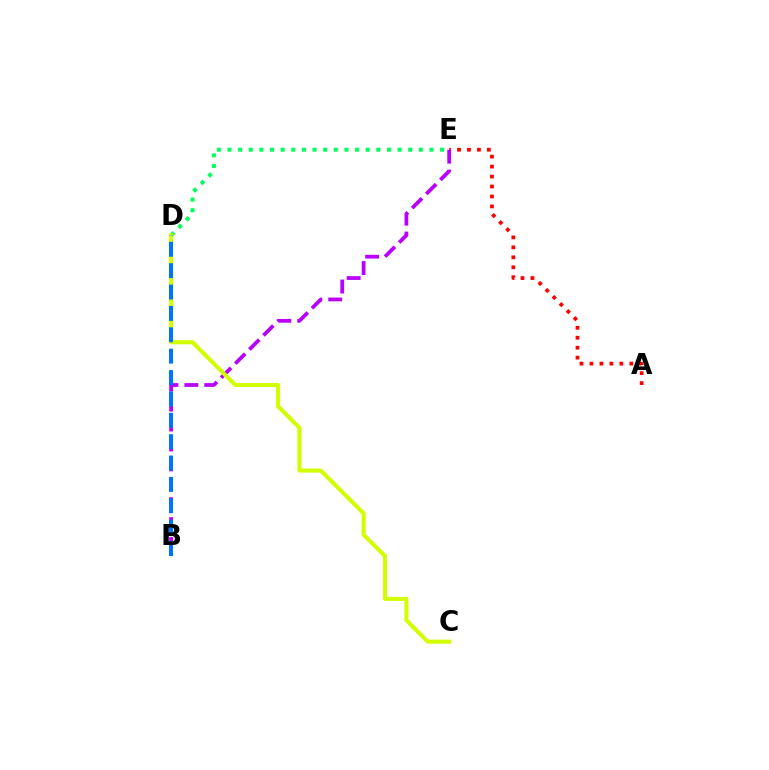{('A', 'E'): [{'color': '#ff0000', 'line_style': 'dotted', 'thickness': 2.71}], ('B', 'E'): [{'color': '#b900ff', 'line_style': 'dashed', 'thickness': 2.71}], ('D', 'E'): [{'color': '#00ff5c', 'line_style': 'dotted', 'thickness': 2.89}], ('C', 'D'): [{'color': '#d1ff00', 'line_style': 'solid', 'thickness': 2.93}], ('B', 'D'): [{'color': '#0074ff', 'line_style': 'dashed', 'thickness': 2.9}]}